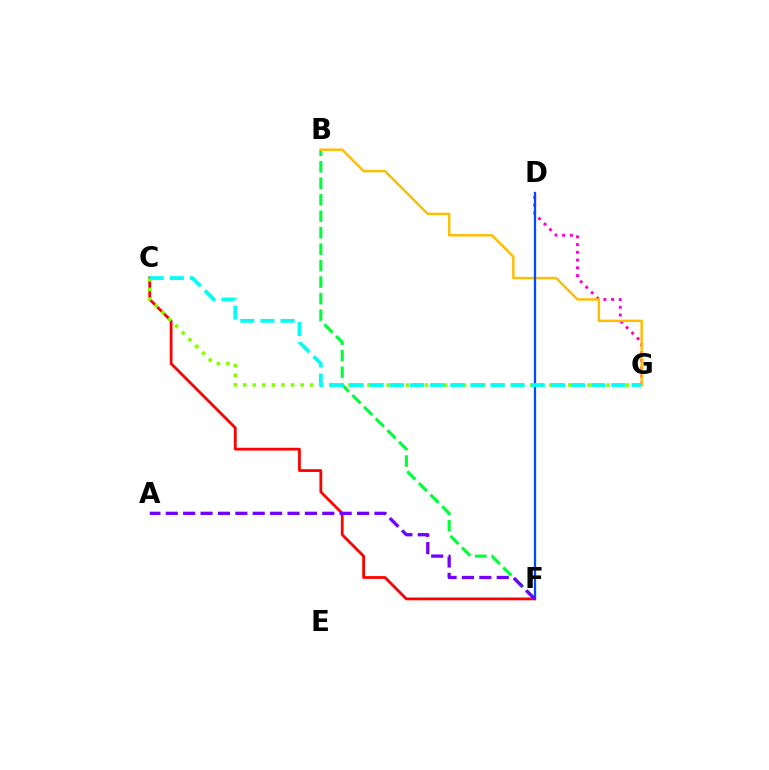{('B', 'F'): [{'color': '#00ff39', 'line_style': 'dashed', 'thickness': 2.24}], ('D', 'G'): [{'color': '#ff00cf', 'line_style': 'dotted', 'thickness': 2.1}], ('C', 'F'): [{'color': '#ff0000', 'line_style': 'solid', 'thickness': 2.0}], ('B', 'G'): [{'color': '#ffbd00', 'line_style': 'solid', 'thickness': 1.76}], ('D', 'F'): [{'color': '#004bff', 'line_style': 'solid', 'thickness': 1.63}], ('C', 'G'): [{'color': '#84ff00', 'line_style': 'dotted', 'thickness': 2.6}, {'color': '#00fff6', 'line_style': 'dashed', 'thickness': 2.73}], ('A', 'F'): [{'color': '#7200ff', 'line_style': 'dashed', 'thickness': 2.36}]}